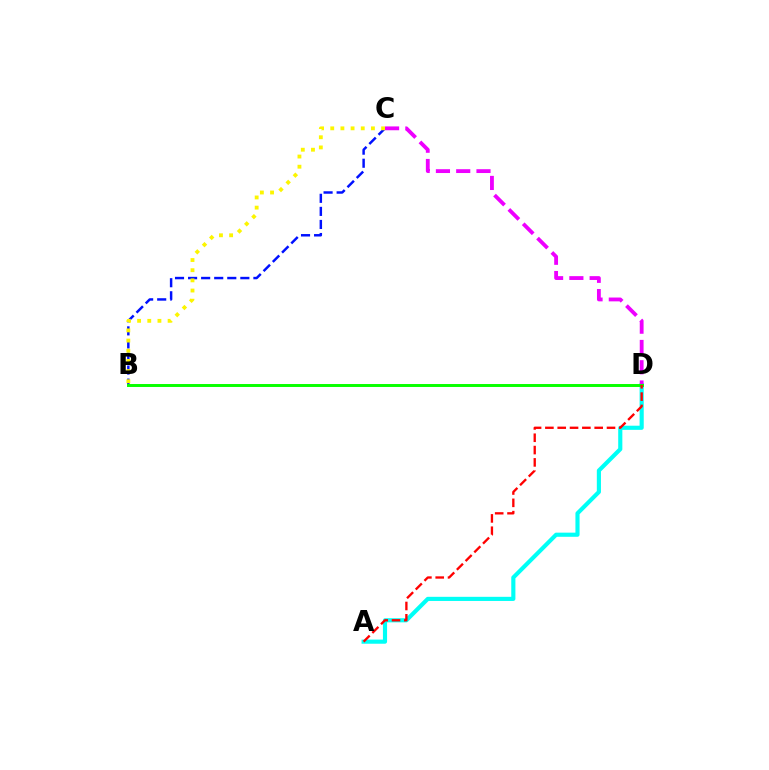{('B', 'C'): [{'color': '#0010ff', 'line_style': 'dashed', 'thickness': 1.78}, {'color': '#fcf500', 'line_style': 'dotted', 'thickness': 2.76}], ('A', 'D'): [{'color': '#00fff6', 'line_style': 'solid', 'thickness': 2.98}, {'color': '#ff0000', 'line_style': 'dashed', 'thickness': 1.67}], ('C', 'D'): [{'color': '#ee00ff', 'line_style': 'dashed', 'thickness': 2.75}], ('B', 'D'): [{'color': '#08ff00', 'line_style': 'solid', 'thickness': 2.12}]}